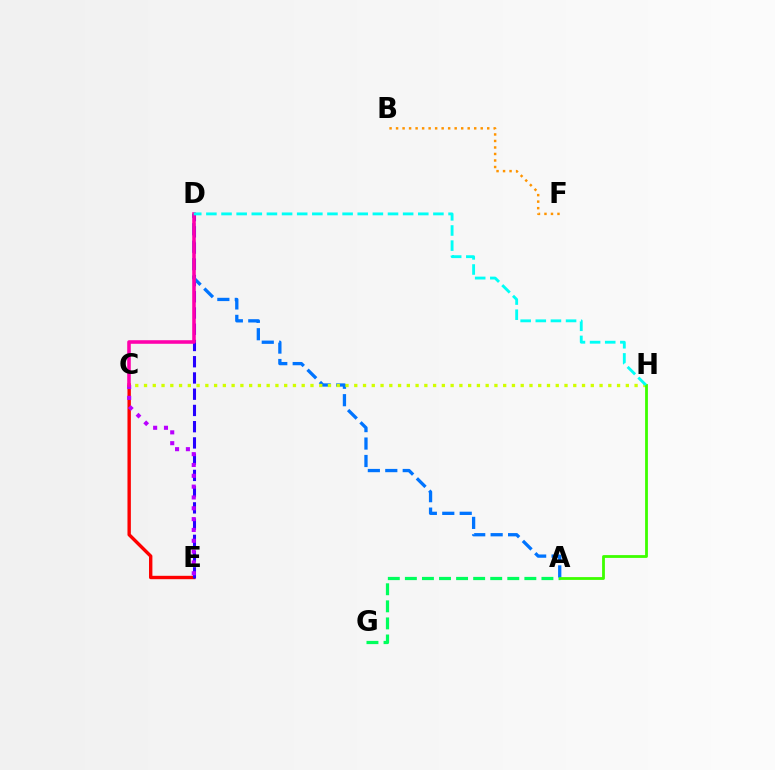{('C', 'E'): [{'color': '#ff0000', 'line_style': 'solid', 'thickness': 2.44}, {'color': '#b900ff', 'line_style': 'dotted', 'thickness': 2.94}], ('A', 'G'): [{'color': '#00ff5c', 'line_style': 'dashed', 'thickness': 2.32}], ('D', 'E'): [{'color': '#2500ff', 'line_style': 'dashed', 'thickness': 2.21}], ('A', 'D'): [{'color': '#0074ff', 'line_style': 'dashed', 'thickness': 2.37}], ('C', 'H'): [{'color': '#d1ff00', 'line_style': 'dotted', 'thickness': 2.38}], ('A', 'H'): [{'color': '#3dff00', 'line_style': 'solid', 'thickness': 2.02}], ('C', 'D'): [{'color': '#ff00ac', 'line_style': 'solid', 'thickness': 2.57}], ('D', 'H'): [{'color': '#00fff6', 'line_style': 'dashed', 'thickness': 2.06}], ('B', 'F'): [{'color': '#ff9400', 'line_style': 'dotted', 'thickness': 1.77}]}